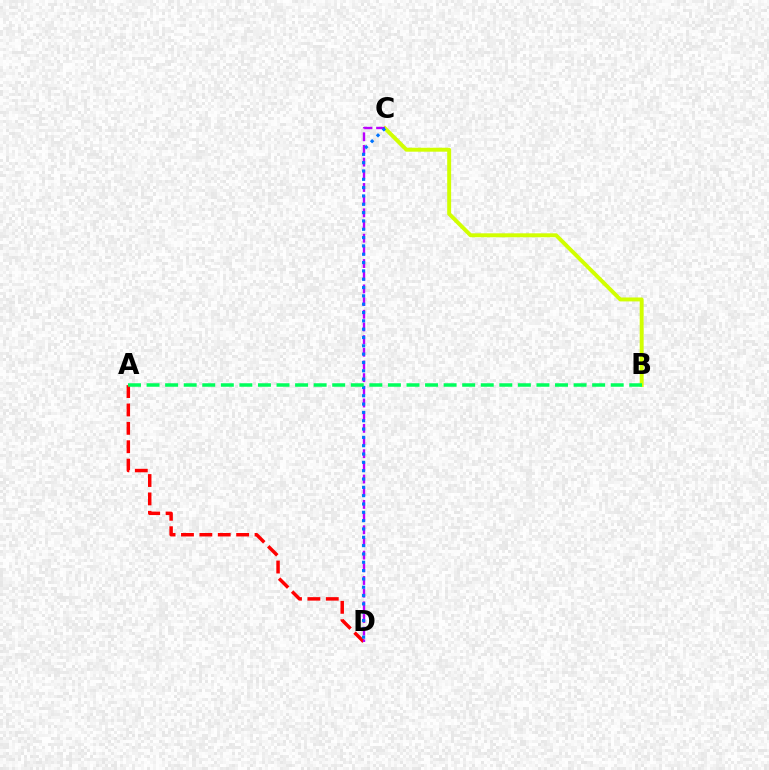{('B', 'C'): [{'color': '#d1ff00', 'line_style': 'solid', 'thickness': 2.83}], ('A', 'D'): [{'color': '#ff0000', 'line_style': 'dashed', 'thickness': 2.5}], ('C', 'D'): [{'color': '#b900ff', 'line_style': 'dashed', 'thickness': 1.72}, {'color': '#0074ff', 'line_style': 'dotted', 'thickness': 2.26}], ('A', 'B'): [{'color': '#00ff5c', 'line_style': 'dashed', 'thickness': 2.52}]}